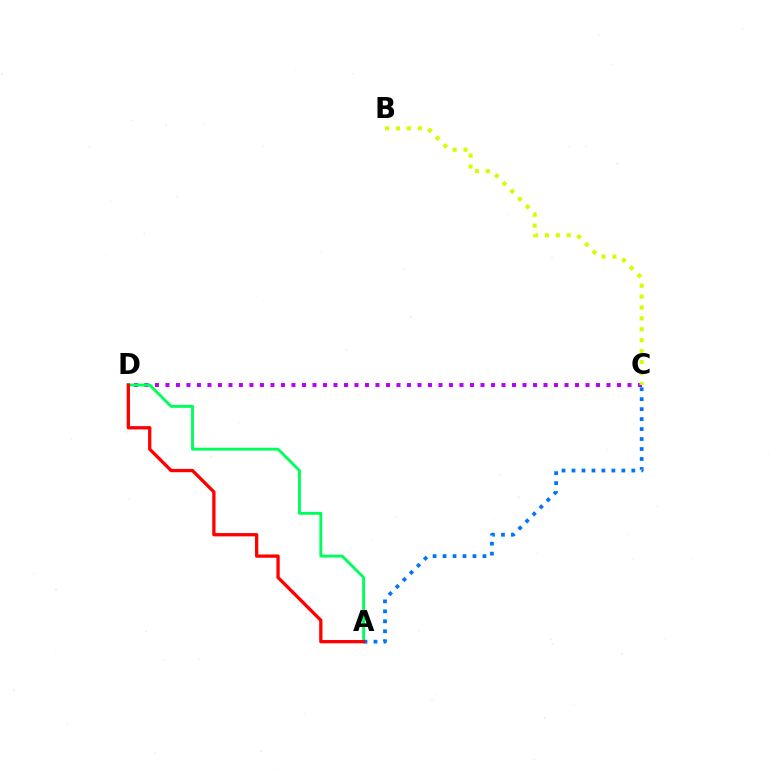{('C', 'D'): [{'color': '#b900ff', 'line_style': 'dotted', 'thickness': 2.85}], ('B', 'C'): [{'color': '#d1ff00', 'line_style': 'dotted', 'thickness': 2.97}], ('A', 'D'): [{'color': '#00ff5c', 'line_style': 'solid', 'thickness': 2.09}, {'color': '#ff0000', 'line_style': 'solid', 'thickness': 2.37}], ('A', 'C'): [{'color': '#0074ff', 'line_style': 'dotted', 'thickness': 2.71}]}